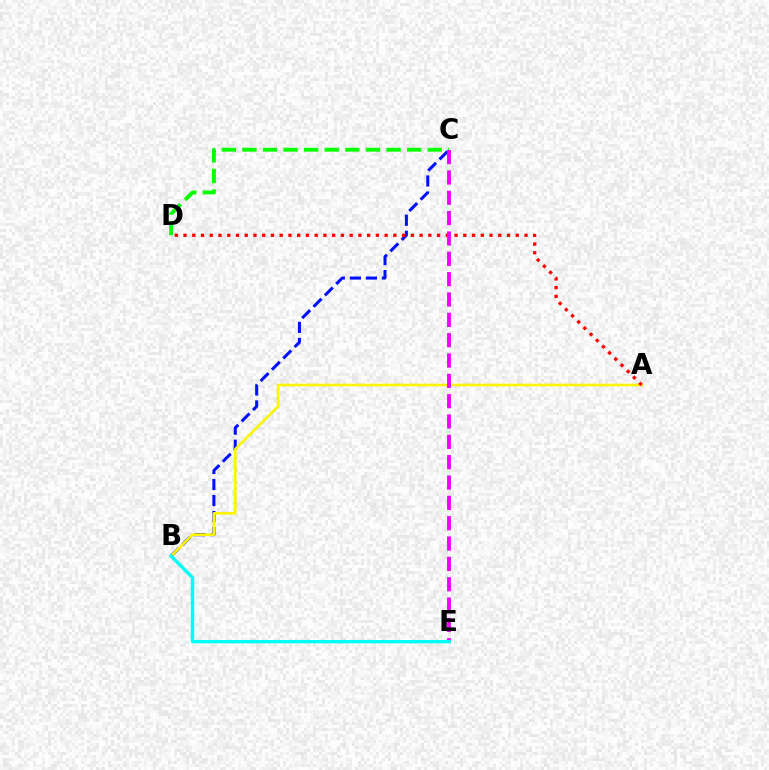{('C', 'D'): [{'color': '#08ff00', 'line_style': 'dashed', 'thickness': 2.8}], ('B', 'C'): [{'color': '#0010ff', 'line_style': 'dashed', 'thickness': 2.18}], ('A', 'B'): [{'color': '#fcf500', 'line_style': 'solid', 'thickness': 1.9}], ('A', 'D'): [{'color': '#ff0000', 'line_style': 'dotted', 'thickness': 2.38}], ('C', 'E'): [{'color': '#ee00ff', 'line_style': 'dashed', 'thickness': 2.76}], ('B', 'E'): [{'color': '#00fff6', 'line_style': 'solid', 'thickness': 2.42}]}